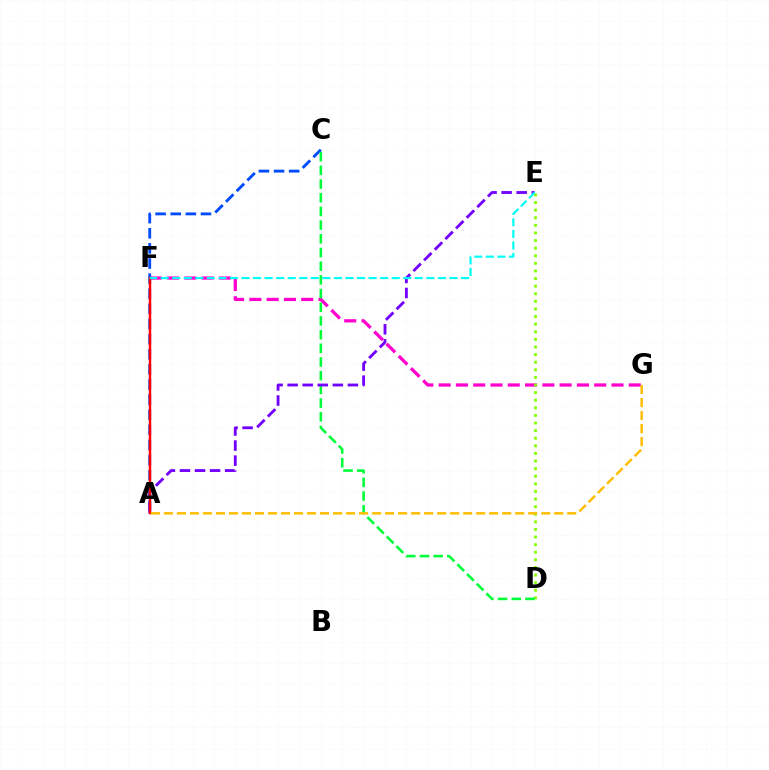{('F', 'G'): [{'color': '#ff00cf', 'line_style': 'dashed', 'thickness': 2.35}], ('D', 'E'): [{'color': '#84ff00', 'line_style': 'dotted', 'thickness': 2.07}], ('A', 'C'): [{'color': '#004bff', 'line_style': 'dashed', 'thickness': 2.05}], ('C', 'D'): [{'color': '#00ff39', 'line_style': 'dashed', 'thickness': 1.86}], ('A', 'E'): [{'color': '#7200ff', 'line_style': 'dashed', 'thickness': 2.05}], ('A', 'F'): [{'color': '#ff0000', 'line_style': 'solid', 'thickness': 1.75}], ('E', 'F'): [{'color': '#00fff6', 'line_style': 'dashed', 'thickness': 1.57}], ('A', 'G'): [{'color': '#ffbd00', 'line_style': 'dashed', 'thickness': 1.77}]}